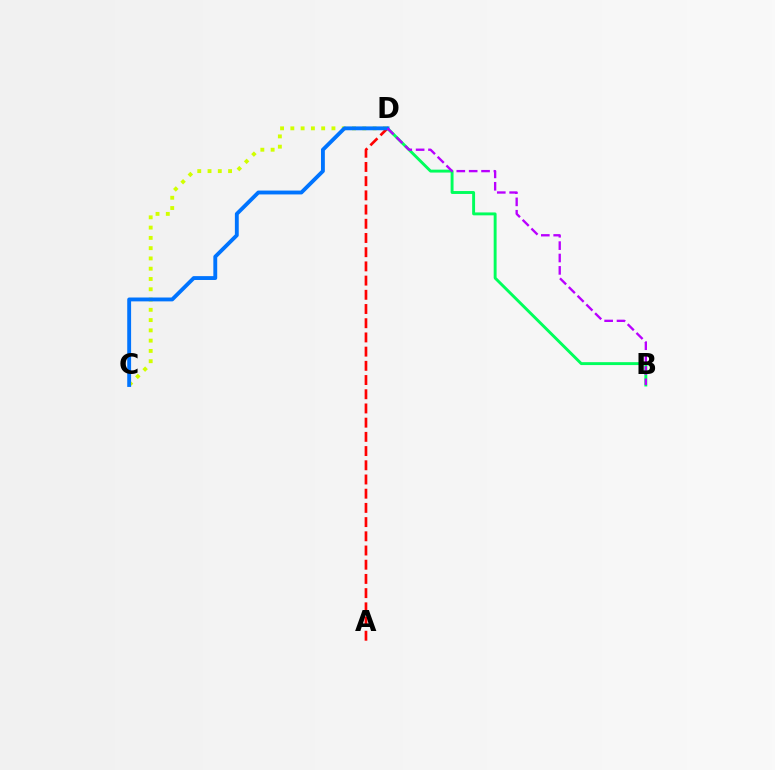{('C', 'D'): [{'color': '#d1ff00', 'line_style': 'dotted', 'thickness': 2.79}, {'color': '#0074ff', 'line_style': 'solid', 'thickness': 2.78}], ('B', 'D'): [{'color': '#00ff5c', 'line_style': 'solid', 'thickness': 2.1}, {'color': '#b900ff', 'line_style': 'dashed', 'thickness': 1.68}], ('A', 'D'): [{'color': '#ff0000', 'line_style': 'dashed', 'thickness': 1.93}]}